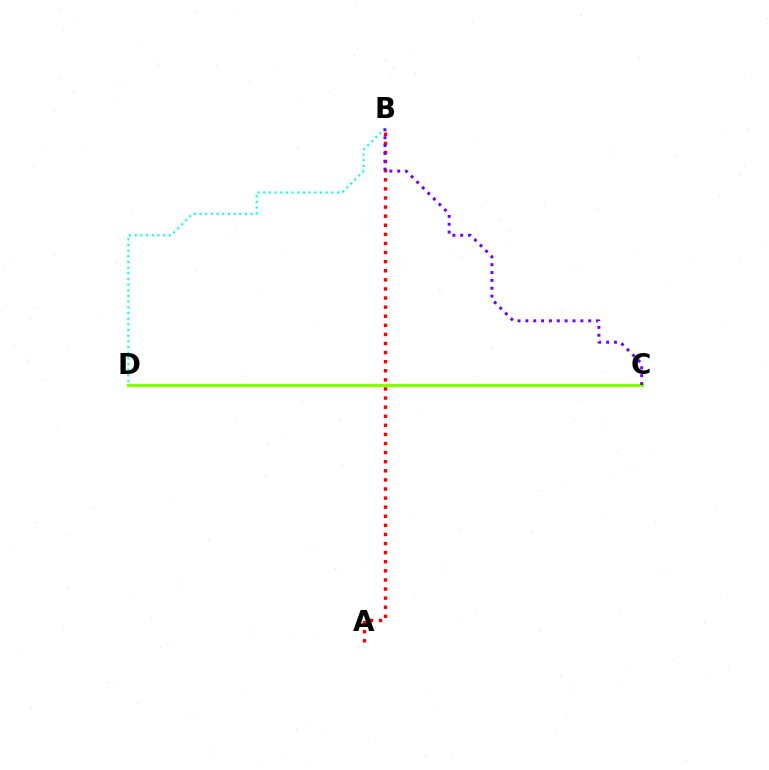{('B', 'D'): [{'color': '#00fff6', 'line_style': 'dotted', 'thickness': 1.54}], ('A', 'B'): [{'color': '#ff0000', 'line_style': 'dotted', 'thickness': 2.47}], ('C', 'D'): [{'color': '#84ff00', 'line_style': 'solid', 'thickness': 2.3}], ('B', 'C'): [{'color': '#7200ff', 'line_style': 'dotted', 'thickness': 2.13}]}